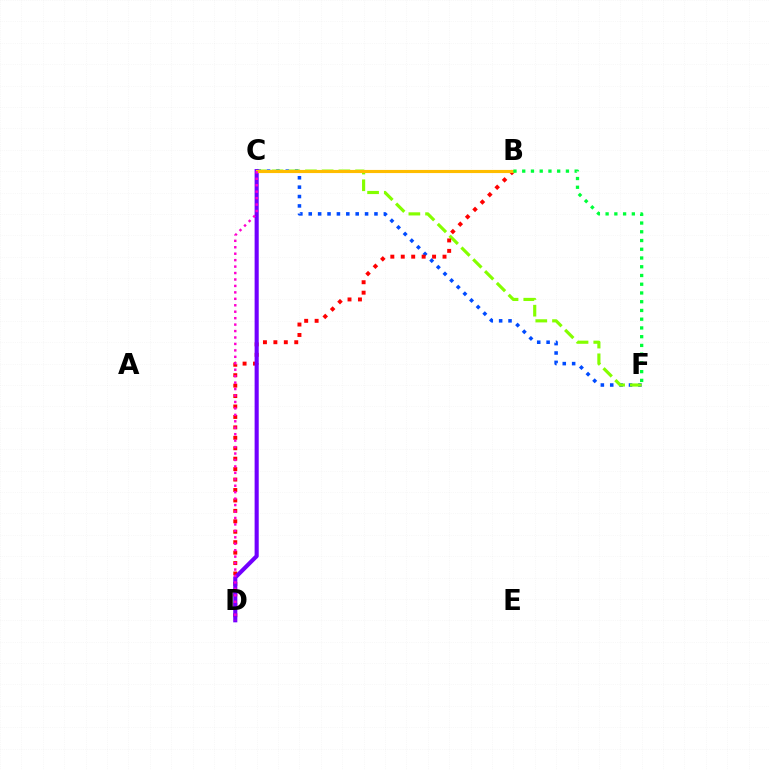{('B', 'C'): [{'color': '#00fff6', 'line_style': 'dotted', 'thickness': 1.88}, {'color': '#ffbd00', 'line_style': 'solid', 'thickness': 2.25}], ('C', 'F'): [{'color': '#004bff', 'line_style': 'dotted', 'thickness': 2.55}, {'color': '#84ff00', 'line_style': 'dashed', 'thickness': 2.27}], ('B', 'D'): [{'color': '#ff0000', 'line_style': 'dotted', 'thickness': 2.84}], ('C', 'D'): [{'color': '#7200ff', 'line_style': 'solid', 'thickness': 2.96}, {'color': '#ff00cf', 'line_style': 'dotted', 'thickness': 1.75}], ('B', 'F'): [{'color': '#00ff39', 'line_style': 'dotted', 'thickness': 2.37}]}